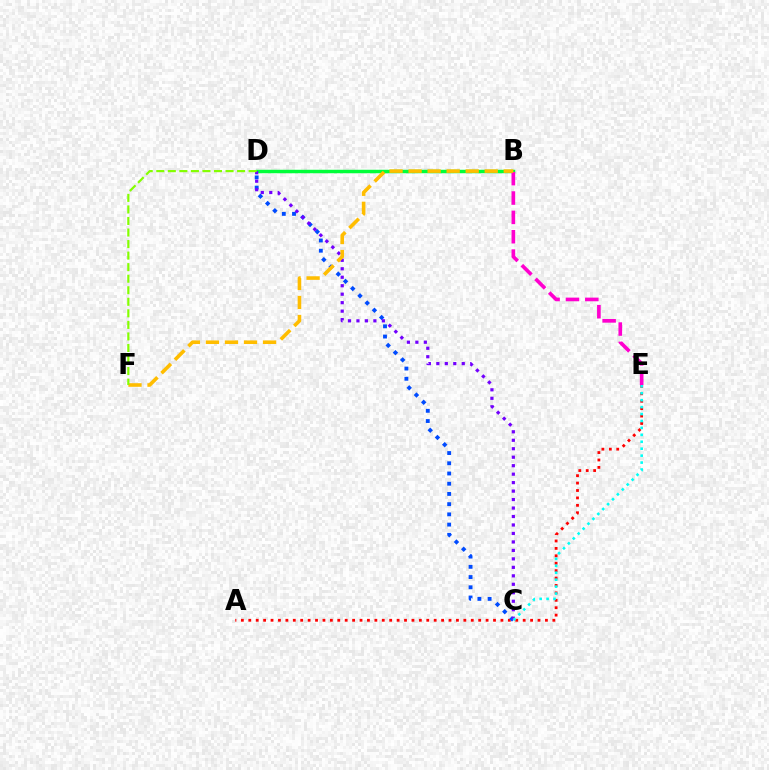{('A', 'E'): [{'color': '#ff0000', 'line_style': 'dotted', 'thickness': 2.01}], ('B', 'D'): [{'color': '#00ff39', 'line_style': 'solid', 'thickness': 2.49}], ('C', 'D'): [{'color': '#004bff', 'line_style': 'dotted', 'thickness': 2.78}, {'color': '#7200ff', 'line_style': 'dotted', 'thickness': 2.3}], ('B', 'E'): [{'color': '#ff00cf', 'line_style': 'dashed', 'thickness': 2.63}], ('B', 'F'): [{'color': '#ffbd00', 'line_style': 'dashed', 'thickness': 2.59}], ('C', 'E'): [{'color': '#00fff6', 'line_style': 'dotted', 'thickness': 1.88}], ('D', 'F'): [{'color': '#84ff00', 'line_style': 'dashed', 'thickness': 1.57}]}